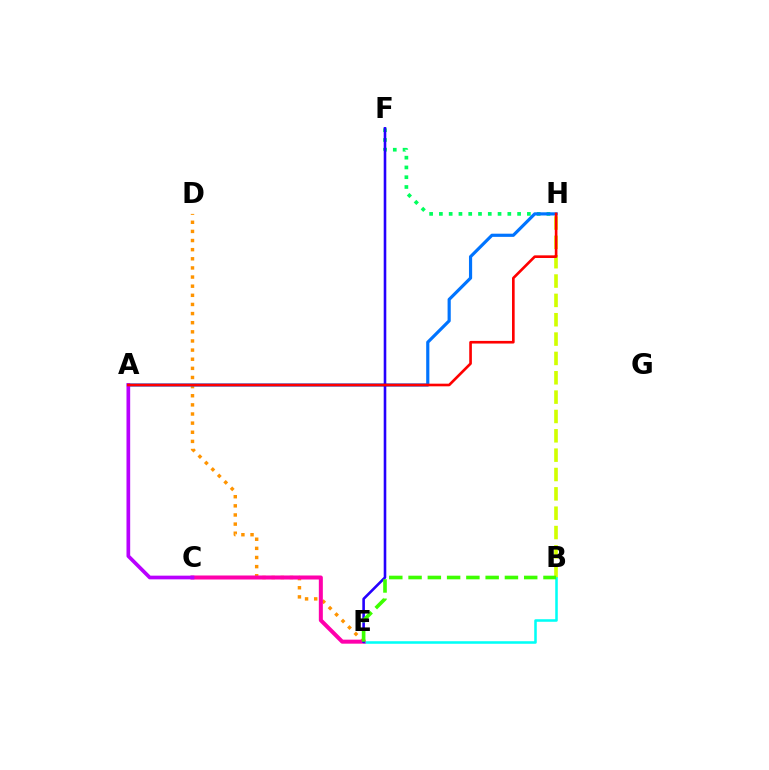{('F', 'H'): [{'color': '#00ff5c', 'line_style': 'dotted', 'thickness': 2.66}], ('D', 'E'): [{'color': '#ff9400', 'line_style': 'dotted', 'thickness': 2.48}], ('B', 'H'): [{'color': '#d1ff00', 'line_style': 'dashed', 'thickness': 2.63}], ('B', 'E'): [{'color': '#00fff6', 'line_style': 'solid', 'thickness': 1.84}, {'color': '#3dff00', 'line_style': 'dashed', 'thickness': 2.62}], ('A', 'H'): [{'color': '#0074ff', 'line_style': 'solid', 'thickness': 2.28}, {'color': '#ff0000', 'line_style': 'solid', 'thickness': 1.9}], ('C', 'E'): [{'color': '#ff00ac', 'line_style': 'solid', 'thickness': 2.89}], ('A', 'C'): [{'color': '#b900ff', 'line_style': 'solid', 'thickness': 2.66}], ('E', 'F'): [{'color': '#2500ff', 'line_style': 'solid', 'thickness': 1.87}]}